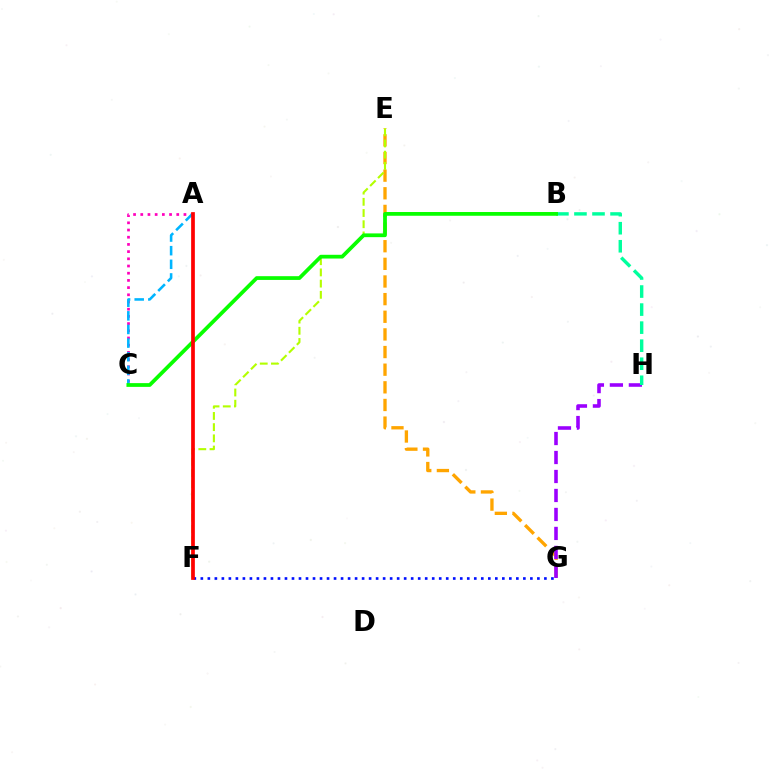{('E', 'G'): [{'color': '#ffa500', 'line_style': 'dashed', 'thickness': 2.4}], ('A', 'C'): [{'color': '#ff00bd', 'line_style': 'dotted', 'thickness': 1.96}, {'color': '#00b5ff', 'line_style': 'dashed', 'thickness': 1.85}], ('G', 'H'): [{'color': '#9b00ff', 'line_style': 'dashed', 'thickness': 2.58}], ('E', 'F'): [{'color': '#b3ff00', 'line_style': 'dashed', 'thickness': 1.52}], ('B', 'H'): [{'color': '#00ff9d', 'line_style': 'dashed', 'thickness': 2.45}], ('F', 'G'): [{'color': '#0010ff', 'line_style': 'dotted', 'thickness': 1.91}], ('B', 'C'): [{'color': '#08ff00', 'line_style': 'solid', 'thickness': 2.7}], ('A', 'F'): [{'color': '#ff0000', 'line_style': 'solid', 'thickness': 2.67}]}